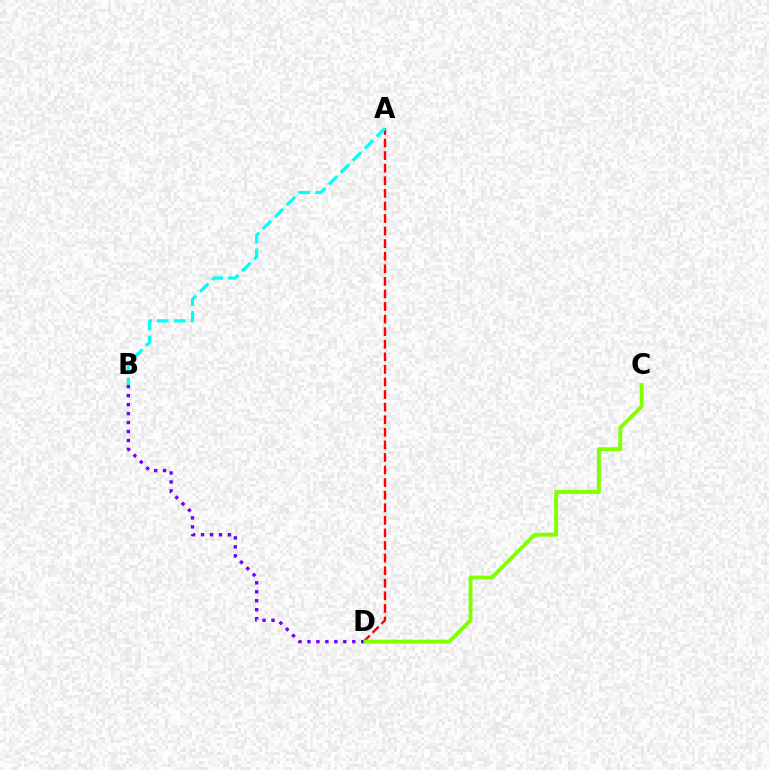{('A', 'D'): [{'color': '#ff0000', 'line_style': 'dashed', 'thickness': 1.71}], ('C', 'D'): [{'color': '#84ff00', 'line_style': 'solid', 'thickness': 2.83}], ('A', 'B'): [{'color': '#00fff6', 'line_style': 'dashed', 'thickness': 2.3}], ('B', 'D'): [{'color': '#7200ff', 'line_style': 'dotted', 'thickness': 2.44}]}